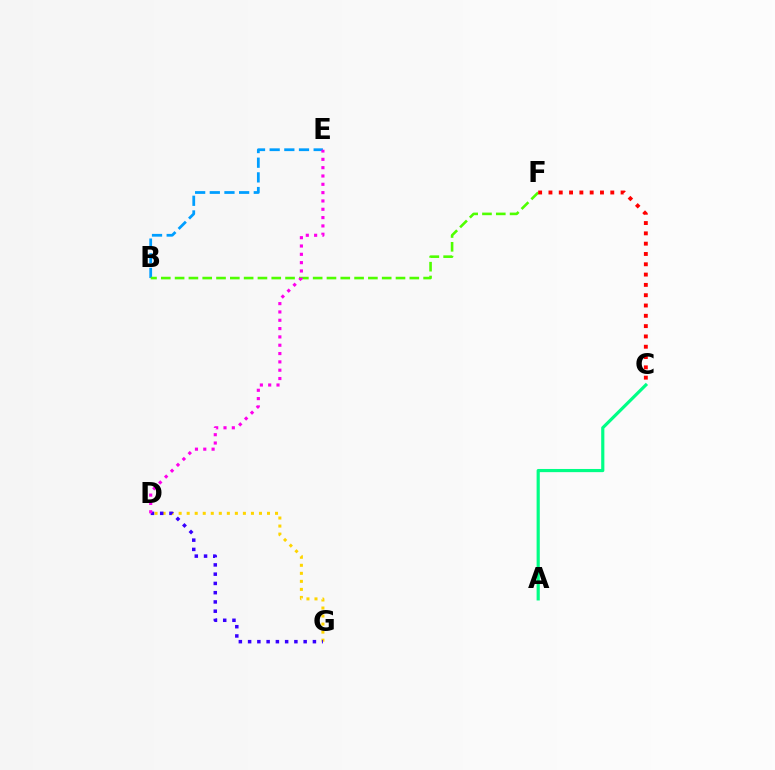{('D', 'G'): [{'color': '#ffd500', 'line_style': 'dotted', 'thickness': 2.18}, {'color': '#3700ff', 'line_style': 'dotted', 'thickness': 2.52}], ('B', 'E'): [{'color': '#009eff', 'line_style': 'dashed', 'thickness': 1.99}], ('B', 'F'): [{'color': '#4fff00', 'line_style': 'dashed', 'thickness': 1.88}], ('C', 'F'): [{'color': '#ff0000', 'line_style': 'dotted', 'thickness': 2.8}], ('D', 'E'): [{'color': '#ff00ed', 'line_style': 'dotted', 'thickness': 2.26}], ('A', 'C'): [{'color': '#00ff86', 'line_style': 'solid', 'thickness': 2.28}]}